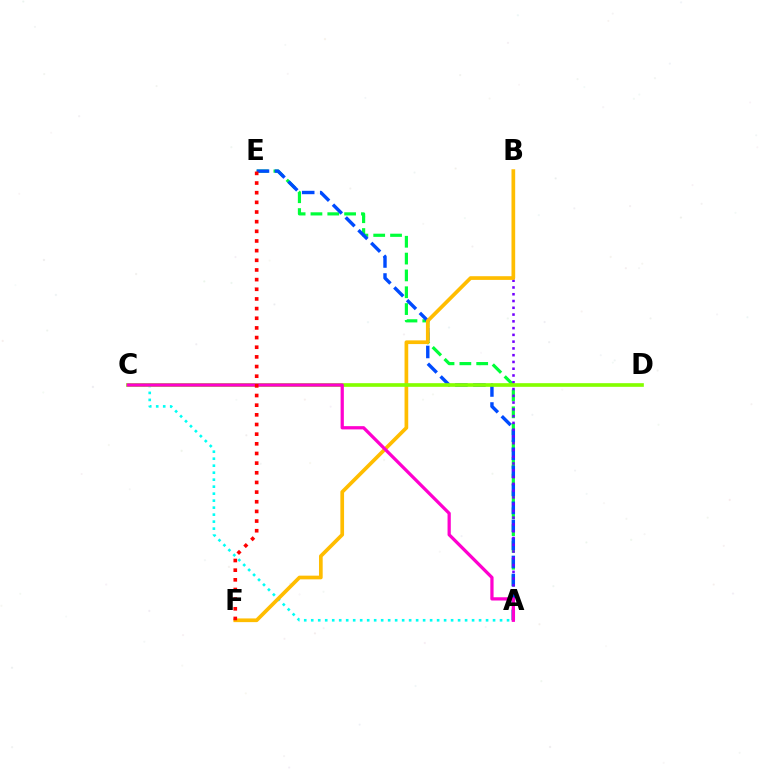{('A', 'E'): [{'color': '#00ff39', 'line_style': 'dashed', 'thickness': 2.29}, {'color': '#004bff', 'line_style': 'dashed', 'thickness': 2.45}], ('A', 'C'): [{'color': '#00fff6', 'line_style': 'dotted', 'thickness': 1.9}, {'color': '#ff00cf', 'line_style': 'solid', 'thickness': 2.34}], ('A', 'B'): [{'color': '#7200ff', 'line_style': 'dotted', 'thickness': 1.84}], ('B', 'F'): [{'color': '#ffbd00', 'line_style': 'solid', 'thickness': 2.66}], ('C', 'D'): [{'color': '#84ff00', 'line_style': 'solid', 'thickness': 2.63}], ('E', 'F'): [{'color': '#ff0000', 'line_style': 'dotted', 'thickness': 2.62}]}